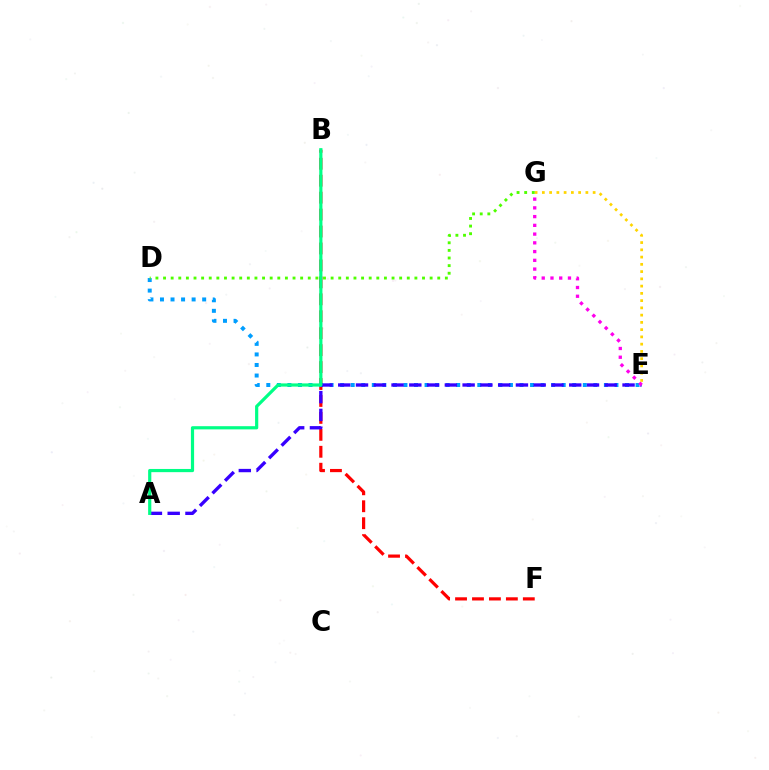{('B', 'F'): [{'color': '#ff0000', 'line_style': 'dashed', 'thickness': 2.3}], ('D', 'E'): [{'color': '#009eff', 'line_style': 'dotted', 'thickness': 2.87}], ('A', 'E'): [{'color': '#3700ff', 'line_style': 'dashed', 'thickness': 2.41}], ('E', 'G'): [{'color': '#ff00ed', 'line_style': 'dotted', 'thickness': 2.38}, {'color': '#ffd500', 'line_style': 'dotted', 'thickness': 1.97}], ('A', 'B'): [{'color': '#00ff86', 'line_style': 'solid', 'thickness': 2.3}], ('D', 'G'): [{'color': '#4fff00', 'line_style': 'dotted', 'thickness': 2.07}]}